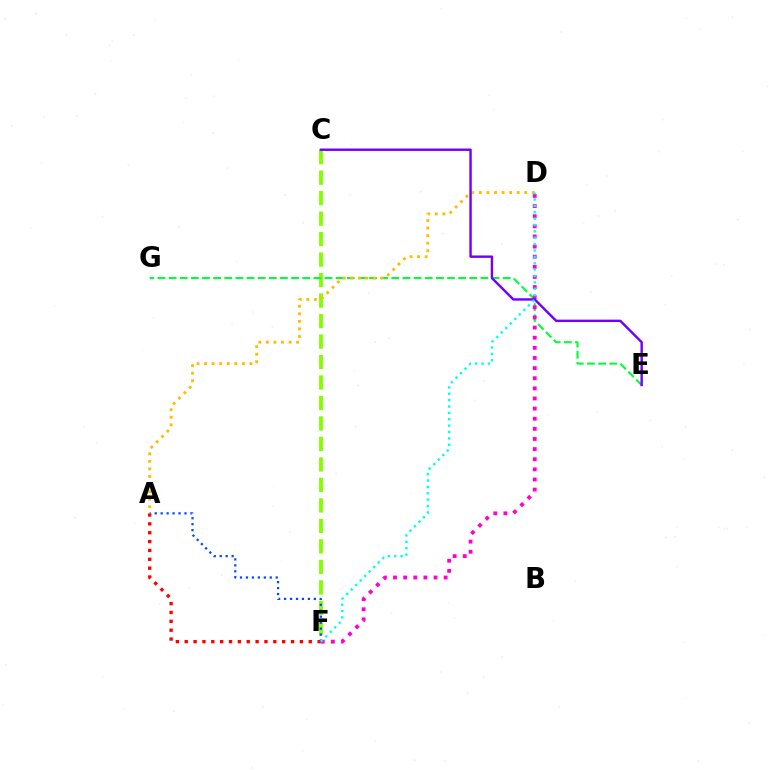{('A', 'F'): [{'color': '#ff0000', 'line_style': 'dotted', 'thickness': 2.41}, {'color': '#004bff', 'line_style': 'dotted', 'thickness': 1.62}], ('C', 'F'): [{'color': '#84ff00', 'line_style': 'dashed', 'thickness': 2.78}], ('E', 'G'): [{'color': '#00ff39', 'line_style': 'dashed', 'thickness': 1.51}], ('D', 'F'): [{'color': '#ff00cf', 'line_style': 'dotted', 'thickness': 2.75}, {'color': '#00fff6', 'line_style': 'dotted', 'thickness': 1.73}], ('A', 'D'): [{'color': '#ffbd00', 'line_style': 'dotted', 'thickness': 2.05}], ('C', 'E'): [{'color': '#7200ff', 'line_style': 'solid', 'thickness': 1.74}]}